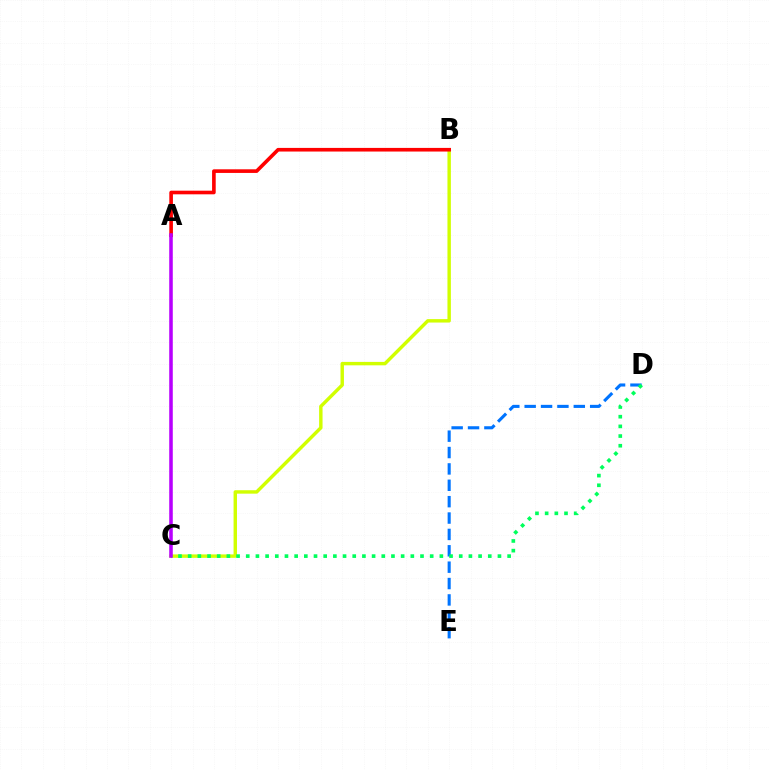{('D', 'E'): [{'color': '#0074ff', 'line_style': 'dashed', 'thickness': 2.22}], ('B', 'C'): [{'color': '#d1ff00', 'line_style': 'solid', 'thickness': 2.47}], ('C', 'D'): [{'color': '#00ff5c', 'line_style': 'dotted', 'thickness': 2.63}], ('A', 'B'): [{'color': '#ff0000', 'line_style': 'solid', 'thickness': 2.61}], ('A', 'C'): [{'color': '#b900ff', 'line_style': 'solid', 'thickness': 2.56}]}